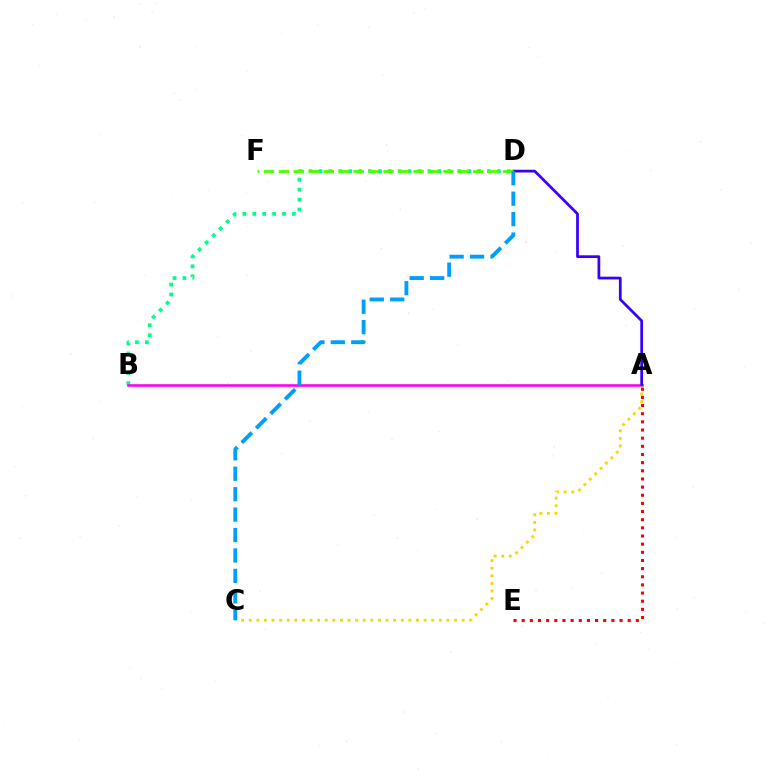{('B', 'D'): [{'color': '#00ff86', 'line_style': 'dotted', 'thickness': 2.69}], ('A', 'B'): [{'color': '#ff00ed', 'line_style': 'solid', 'thickness': 1.88}], ('A', 'C'): [{'color': '#ffd500', 'line_style': 'dotted', 'thickness': 2.07}], ('A', 'D'): [{'color': '#3700ff', 'line_style': 'solid', 'thickness': 1.97}], ('A', 'E'): [{'color': '#ff0000', 'line_style': 'dotted', 'thickness': 2.21}], ('D', 'F'): [{'color': '#4fff00', 'line_style': 'dashed', 'thickness': 2.03}], ('C', 'D'): [{'color': '#009eff', 'line_style': 'dashed', 'thickness': 2.78}]}